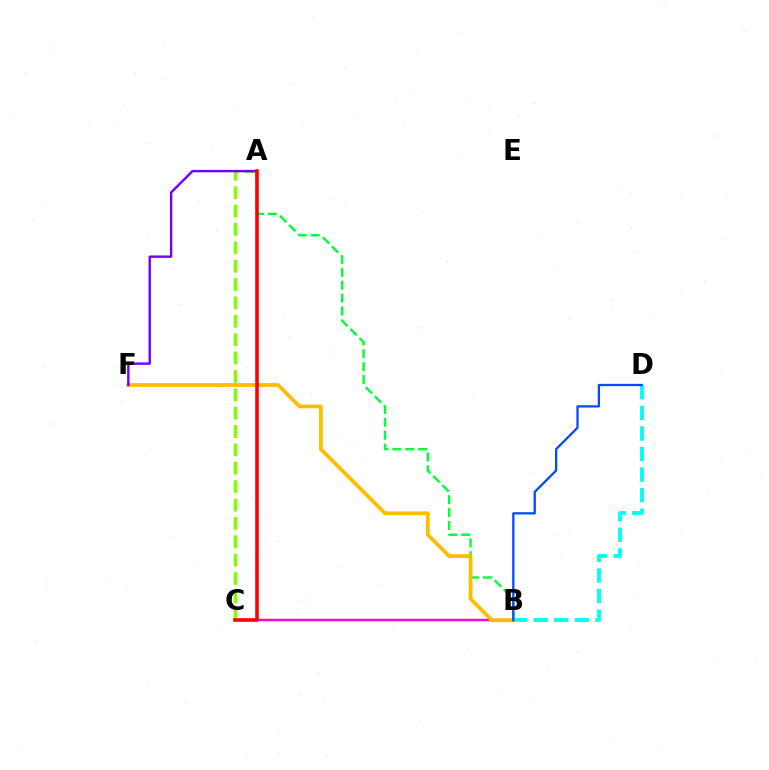{('B', 'C'): [{'color': '#ff00cf', 'line_style': 'solid', 'thickness': 1.76}], ('A', 'C'): [{'color': '#84ff00', 'line_style': 'dashed', 'thickness': 2.5}, {'color': '#ff0000', 'line_style': 'solid', 'thickness': 2.56}], ('A', 'B'): [{'color': '#00ff39', 'line_style': 'dashed', 'thickness': 1.75}], ('B', 'D'): [{'color': '#00fff6', 'line_style': 'dashed', 'thickness': 2.79}, {'color': '#004bff', 'line_style': 'solid', 'thickness': 1.64}], ('B', 'F'): [{'color': '#ffbd00', 'line_style': 'solid', 'thickness': 2.73}], ('A', 'F'): [{'color': '#7200ff', 'line_style': 'solid', 'thickness': 1.74}]}